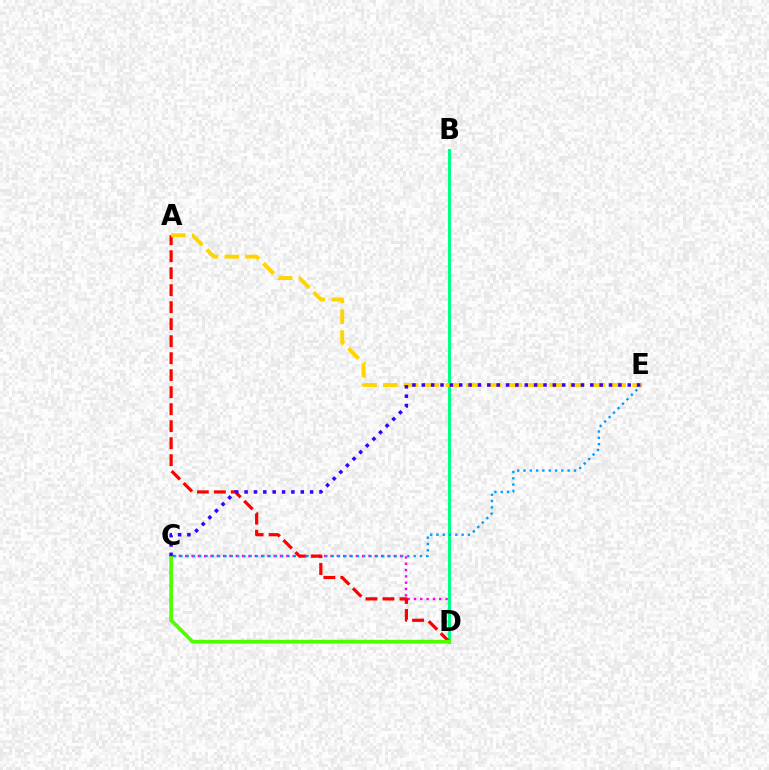{('C', 'D'): [{'color': '#ff00ed', 'line_style': 'dotted', 'thickness': 1.72}, {'color': '#4fff00', 'line_style': 'solid', 'thickness': 2.66}], ('B', 'D'): [{'color': '#00ff86', 'line_style': 'solid', 'thickness': 2.19}], ('C', 'E'): [{'color': '#009eff', 'line_style': 'dotted', 'thickness': 1.71}, {'color': '#3700ff', 'line_style': 'dotted', 'thickness': 2.54}], ('A', 'D'): [{'color': '#ff0000', 'line_style': 'dashed', 'thickness': 2.31}], ('A', 'E'): [{'color': '#ffd500', 'line_style': 'dashed', 'thickness': 2.82}]}